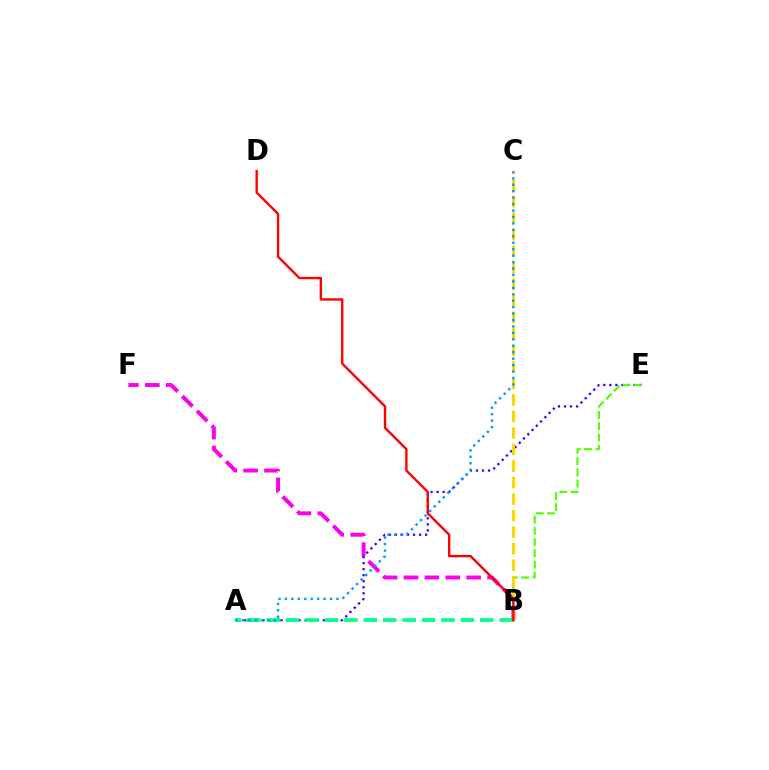{('B', 'F'): [{'color': '#ff00ed', 'line_style': 'dashed', 'thickness': 2.84}], ('A', 'E'): [{'color': '#3700ff', 'line_style': 'dotted', 'thickness': 1.64}], ('B', 'E'): [{'color': '#4fff00', 'line_style': 'dashed', 'thickness': 1.53}], ('A', 'B'): [{'color': '#00ff86', 'line_style': 'dashed', 'thickness': 2.64}], ('B', 'C'): [{'color': '#ffd500', 'line_style': 'dashed', 'thickness': 2.24}], ('B', 'D'): [{'color': '#ff0000', 'line_style': 'solid', 'thickness': 1.71}], ('A', 'C'): [{'color': '#009eff', 'line_style': 'dotted', 'thickness': 1.75}]}